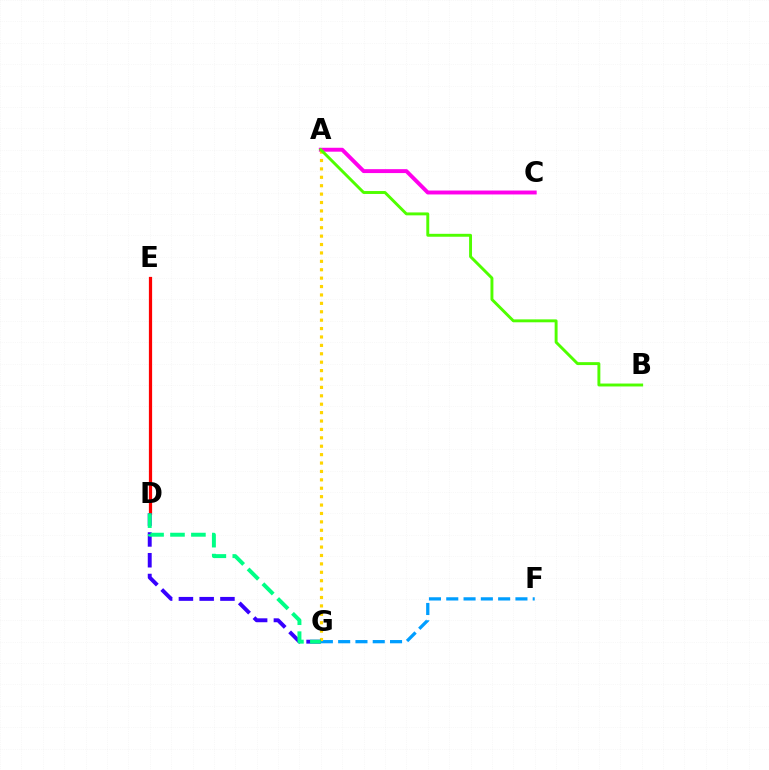{('A', 'C'): [{'color': '#ff00ed', 'line_style': 'solid', 'thickness': 2.82}], ('D', 'E'): [{'color': '#ff0000', 'line_style': 'solid', 'thickness': 2.32}], ('F', 'G'): [{'color': '#009eff', 'line_style': 'dashed', 'thickness': 2.35}], ('A', 'G'): [{'color': '#ffd500', 'line_style': 'dotted', 'thickness': 2.28}], ('D', 'G'): [{'color': '#3700ff', 'line_style': 'dashed', 'thickness': 2.82}, {'color': '#00ff86', 'line_style': 'dashed', 'thickness': 2.84}], ('A', 'B'): [{'color': '#4fff00', 'line_style': 'solid', 'thickness': 2.1}]}